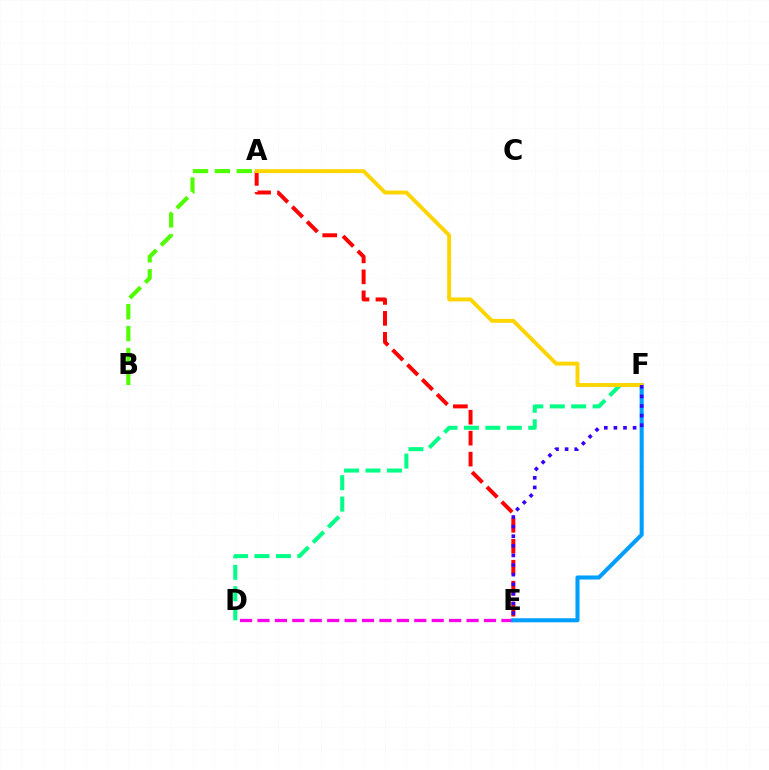{('D', 'E'): [{'color': '#ff00ed', 'line_style': 'dashed', 'thickness': 2.37}], ('D', 'F'): [{'color': '#00ff86', 'line_style': 'dashed', 'thickness': 2.91}], ('E', 'F'): [{'color': '#009eff', 'line_style': 'solid', 'thickness': 2.92}, {'color': '#3700ff', 'line_style': 'dotted', 'thickness': 2.61}], ('A', 'E'): [{'color': '#ff0000', 'line_style': 'dashed', 'thickness': 2.85}], ('A', 'B'): [{'color': '#4fff00', 'line_style': 'dashed', 'thickness': 2.97}], ('A', 'F'): [{'color': '#ffd500', 'line_style': 'solid', 'thickness': 2.81}]}